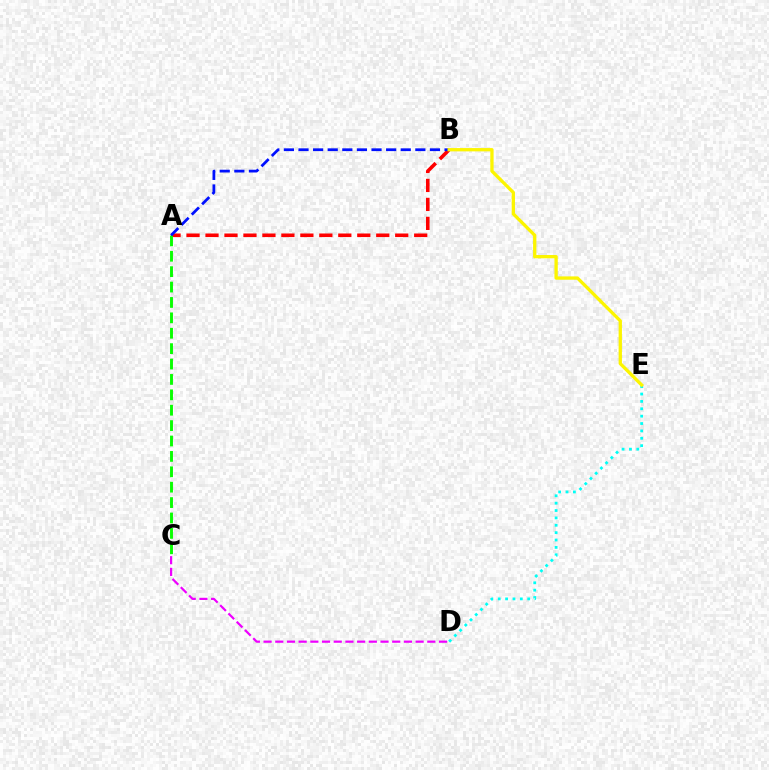{('C', 'D'): [{'color': '#ee00ff', 'line_style': 'dashed', 'thickness': 1.59}], ('A', 'B'): [{'color': '#ff0000', 'line_style': 'dashed', 'thickness': 2.58}, {'color': '#0010ff', 'line_style': 'dashed', 'thickness': 1.98}], ('A', 'C'): [{'color': '#08ff00', 'line_style': 'dashed', 'thickness': 2.09}], ('D', 'E'): [{'color': '#00fff6', 'line_style': 'dotted', 'thickness': 2.0}], ('B', 'E'): [{'color': '#fcf500', 'line_style': 'solid', 'thickness': 2.39}]}